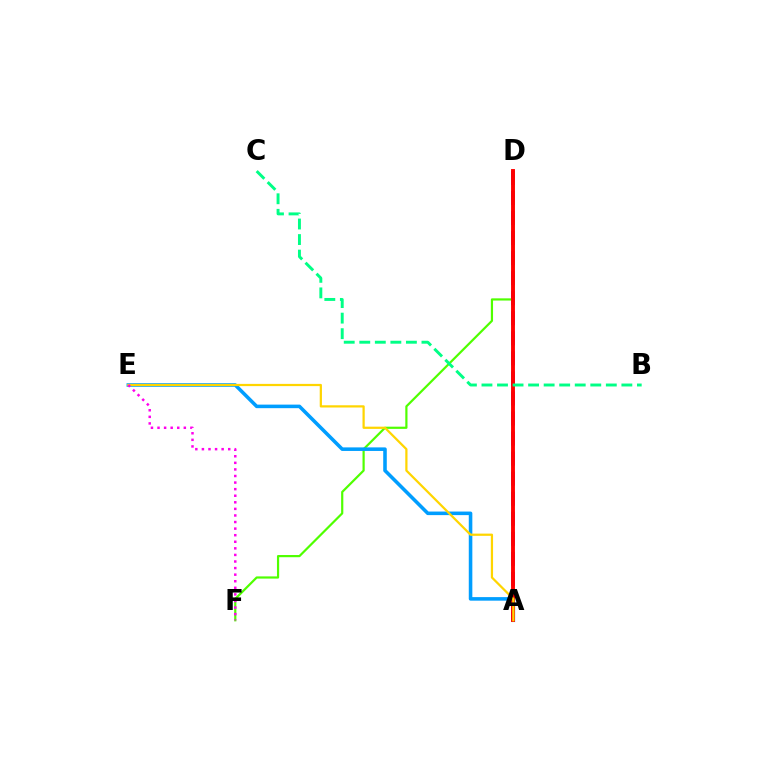{('A', 'D'): [{'color': '#3700ff', 'line_style': 'dashed', 'thickness': 2.72}, {'color': '#ff0000', 'line_style': 'solid', 'thickness': 2.8}], ('D', 'F'): [{'color': '#4fff00', 'line_style': 'solid', 'thickness': 1.58}], ('A', 'E'): [{'color': '#009eff', 'line_style': 'solid', 'thickness': 2.57}, {'color': '#ffd500', 'line_style': 'solid', 'thickness': 1.6}], ('E', 'F'): [{'color': '#ff00ed', 'line_style': 'dotted', 'thickness': 1.79}], ('B', 'C'): [{'color': '#00ff86', 'line_style': 'dashed', 'thickness': 2.11}]}